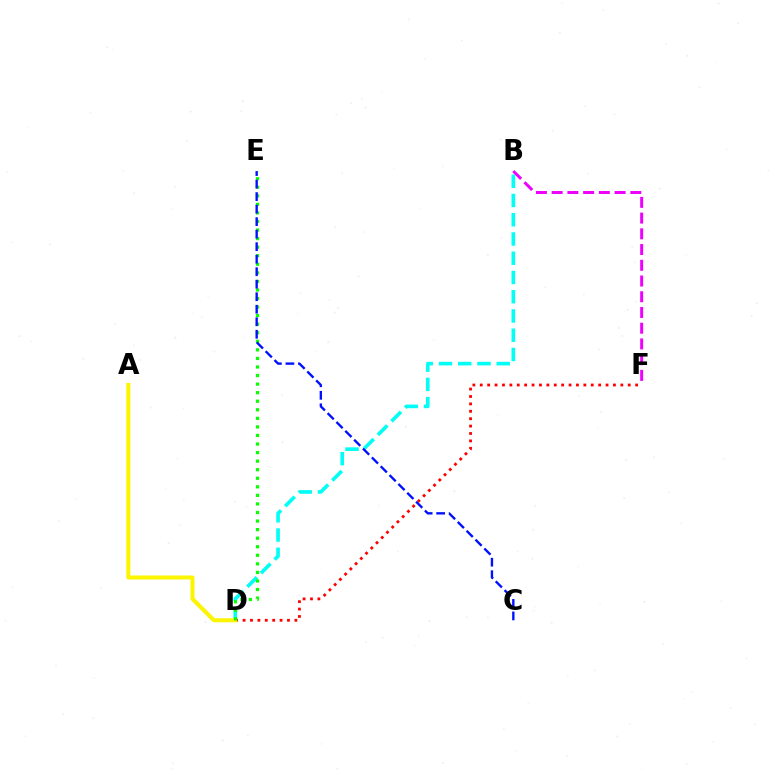{('B', 'D'): [{'color': '#00fff6', 'line_style': 'dashed', 'thickness': 2.61}], ('B', 'F'): [{'color': '#ee00ff', 'line_style': 'dashed', 'thickness': 2.14}], ('D', 'F'): [{'color': '#ff0000', 'line_style': 'dotted', 'thickness': 2.01}], ('A', 'D'): [{'color': '#fcf500', 'line_style': 'solid', 'thickness': 2.9}], ('D', 'E'): [{'color': '#08ff00', 'line_style': 'dotted', 'thickness': 2.33}], ('C', 'E'): [{'color': '#0010ff', 'line_style': 'dashed', 'thickness': 1.7}]}